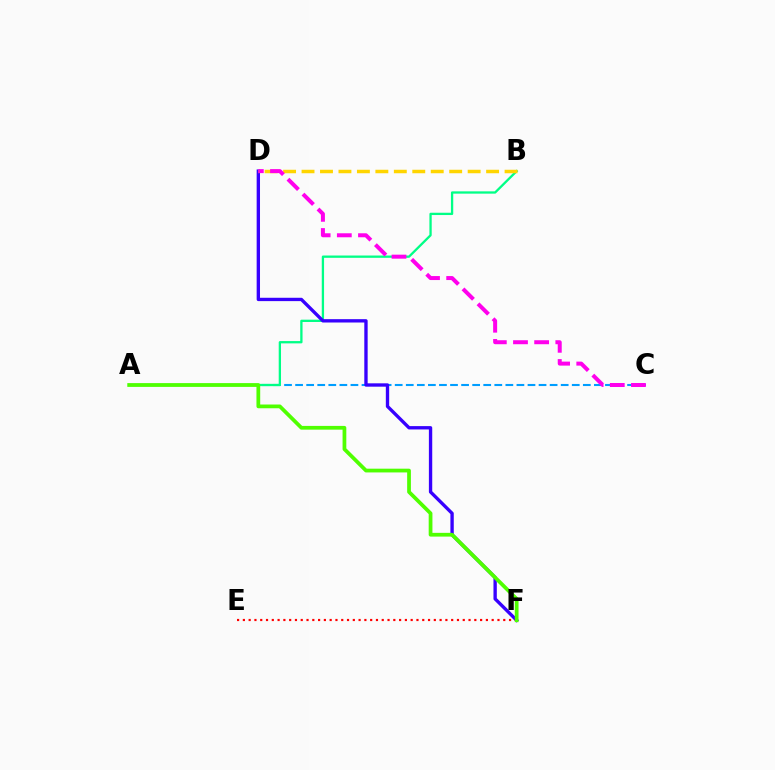{('A', 'C'): [{'color': '#009eff', 'line_style': 'dashed', 'thickness': 1.5}], ('A', 'B'): [{'color': '#00ff86', 'line_style': 'solid', 'thickness': 1.65}], ('D', 'F'): [{'color': '#3700ff', 'line_style': 'solid', 'thickness': 2.41}], ('B', 'D'): [{'color': '#ffd500', 'line_style': 'dashed', 'thickness': 2.51}], ('E', 'F'): [{'color': '#ff0000', 'line_style': 'dotted', 'thickness': 1.57}], ('C', 'D'): [{'color': '#ff00ed', 'line_style': 'dashed', 'thickness': 2.88}], ('A', 'F'): [{'color': '#4fff00', 'line_style': 'solid', 'thickness': 2.7}]}